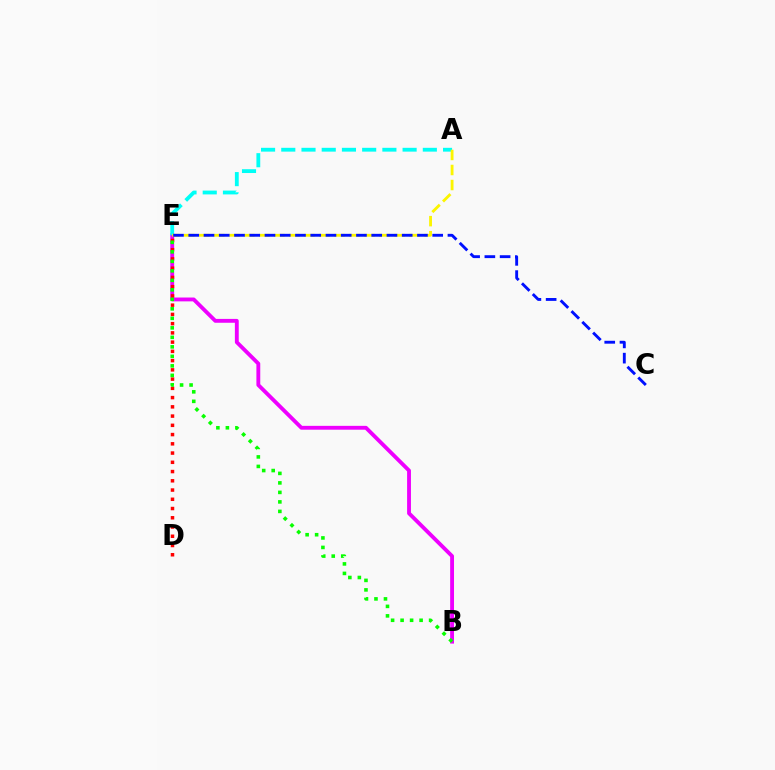{('B', 'E'): [{'color': '#ee00ff', 'line_style': 'solid', 'thickness': 2.77}, {'color': '#08ff00', 'line_style': 'dotted', 'thickness': 2.58}], ('D', 'E'): [{'color': '#ff0000', 'line_style': 'dotted', 'thickness': 2.51}], ('A', 'E'): [{'color': '#00fff6', 'line_style': 'dashed', 'thickness': 2.75}, {'color': '#fcf500', 'line_style': 'dashed', 'thickness': 2.04}], ('C', 'E'): [{'color': '#0010ff', 'line_style': 'dashed', 'thickness': 2.07}]}